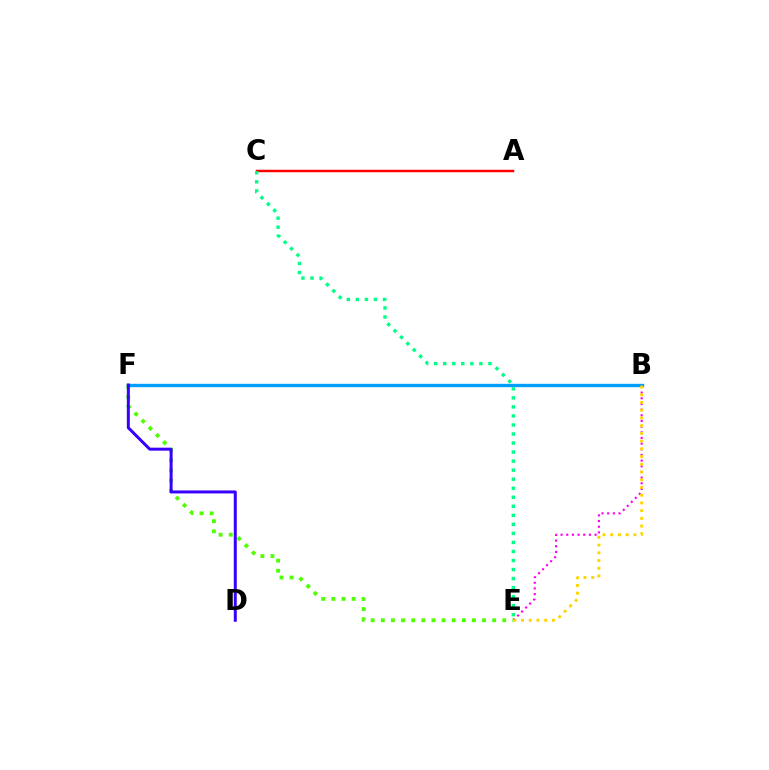{('E', 'F'): [{'color': '#4fff00', 'line_style': 'dotted', 'thickness': 2.75}], ('B', 'E'): [{'color': '#ff00ed', 'line_style': 'dotted', 'thickness': 1.54}, {'color': '#ffd500', 'line_style': 'dotted', 'thickness': 2.1}], ('B', 'F'): [{'color': '#009eff', 'line_style': 'solid', 'thickness': 2.42}], ('D', 'F'): [{'color': '#3700ff', 'line_style': 'solid', 'thickness': 2.15}], ('A', 'C'): [{'color': '#ff0000', 'line_style': 'solid', 'thickness': 1.79}], ('C', 'E'): [{'color': '#00ff86', 'line_style': 'dotted', 'thickness': 2.45}]}